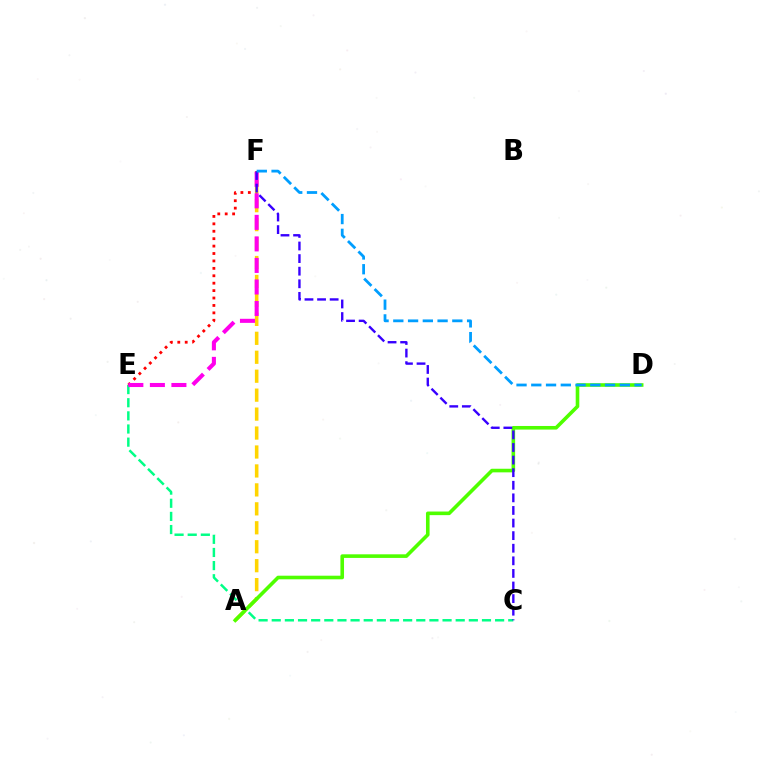{('C', 'E'): [{'color': '#00ff86', 'line_style': 'dashed', 'thickness': 1.78}], ('E', 'F'): [{'color': '#ff0000', 'line_style': 'dotted', 'thickness': 2.02}, {'color': '#ff00ed', 'line_style': 'dashed', 'thickness': 2.93}], ('A', 'F'): [{'color': '#ffd500', 'line_style': 'dashed', 'thickness': 2.57}], ('A', 'D'): [{'color': '#4fff00', 'line_style': 'solid', 'thickness': 2.59}], ('C', 'F'): [{'color': '#3700ff', 'line_style': 'dashed', 'thickness': 1.71}], ('D', 'F'): [{'color': '#009eff', 'line_style': 'dashed', 'thickness': 2.0}]}